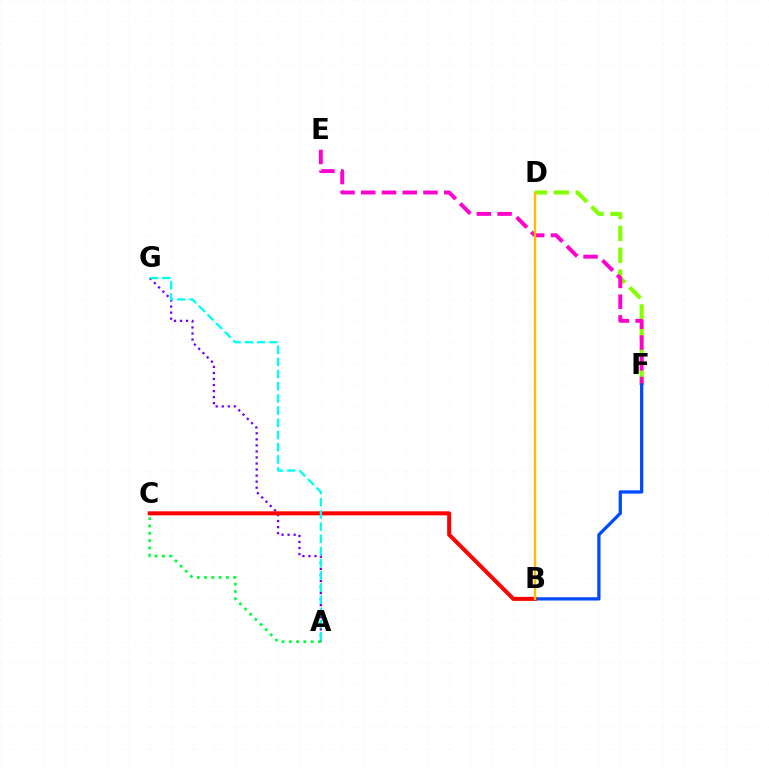{('A', 'G'): [{'color': '#7200ff', 'line_style': 'dotted', 'thickness': 1.64}, {'color': '#00fff6', 'line_style': 'dashed', 'thickness': 1.66}], ('D', 'F'): [{'color': '#84ff00', 'line_style': 'dashed', 'thickness': 2.97}], ('E', 'F'): [{'color': '#ff00cf', 'line_style': 'dashed', 'thickness': 2.82}], ('B', 'F'): [{'color': '#004bff', 'line_style': 'solid', 'thickness': 2.35}], ('A', 'C'): [{'color': '#00ff39', 'line_style': 'dotted', 'thickness': 1.98}], ('B', 'C'): [{'color': '#ff0000', 'line_style': 'solid', 'thickness': 2.9}], ('B', 'D'): [{'color': '#ffbd00', 'line_style': 'solid', 'thickness': 1.72}]}